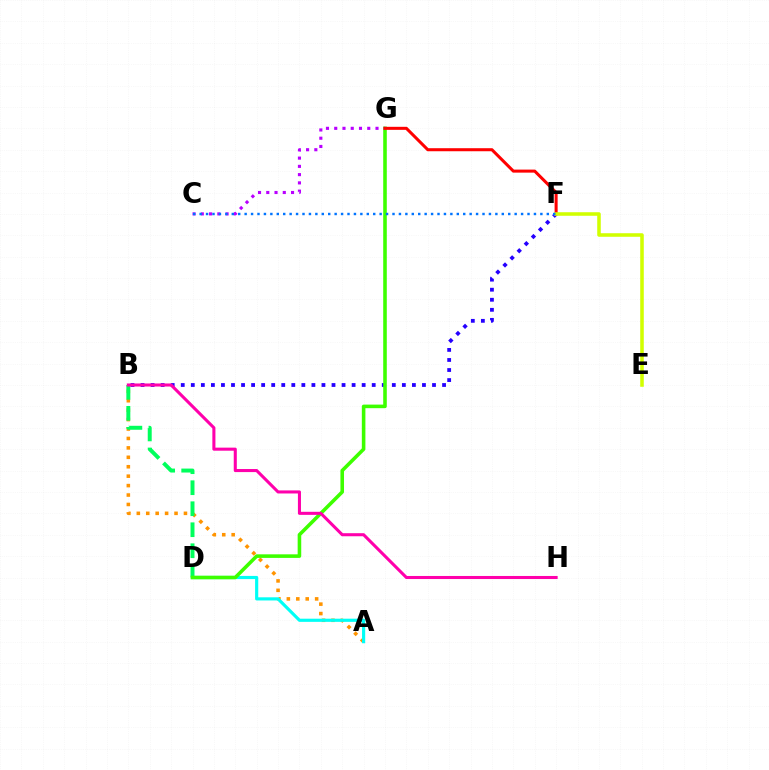{('A', 'B'): [{'color': '#ff9400', 'line_style': 'dotted', 'thickness': 2.56}], ('A', 'D'): [{'color': '#00fff6', 'line_style': 'solid', 'thickness': 2.28}], ('B', 'D'): [{'color': '#00ff5c', 'line_style': 'dashed', 'thickness': 2.85}], ('B', 'F'): [{'color': '#2500ff', 'line_style': 'dotted', 'thickness': 2.73}], ('D', 'G'): [{'color': '#3dff00', 'line_style': 'solid', 'thickness': 2.58}], ('C', 'G'): [{'color': '#b900ff', 'line_style': 'dotted', 'thickness': 2.24}], ('F', 'G'): [{'color': '#ff0000', 'line_style': 'solid', 'thickness': 2.19}], ('B', 'H'): [{'color': '#ff00ac', 'line_style': 'solid', 'thickness': 2.21}], ('E', 'F'): [{'color': '#d1ff00', 'line_style': 'solid', 'thickness': 2.56}], ('C', 'F'): [{'color': '#0074ff', 'line_style': 'dotted', 'thickness': 1.75}]}